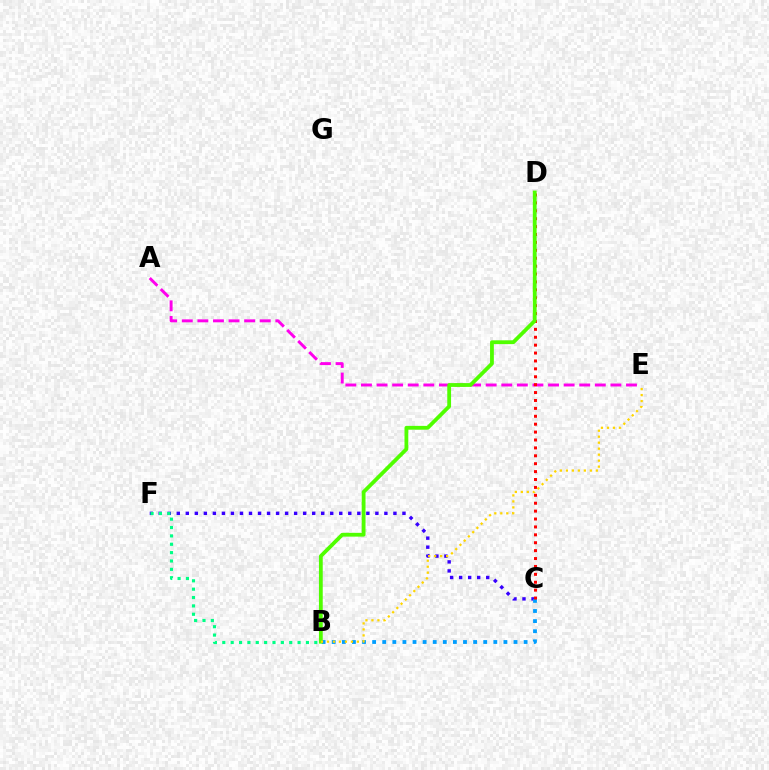{('A', 'E'): [{'color': '#ff00ed', 'line_style': 'dashed', 'thickness': 2.12}], ('C', 'F'): [{'color': '#3700ff', 'line_style': 'dotted', 'thickness': 2.45}], ('B', 'F'): [{'color': '#00ff86', 'line_style': 'dotted', 'thickness': 2.27}], ('B', 'C'): [{'color': '#009eff', 'line_style': 'dotted', 'thickness': 2.74}], ('C', 'D'): [{'color': '#ff0000', 'line_style': 'dotted', 'thickness': 2.15}], ('B', 'D'): [{'color': '#4fff00', 'line_style': 'solid', 'thickness': 2.73}], ('B', 'E'): [{'color': '#ffd500', 'line_style': 'dotted', 'thickness': 1.63}]}